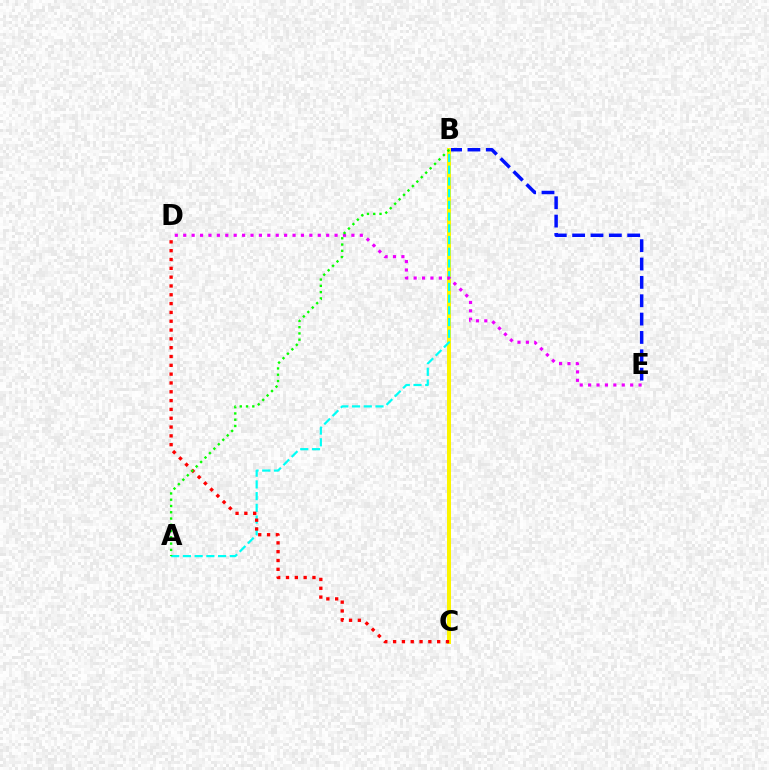{('B', 'E'): [{'color': '#0010ff', 'line_style': 'dashed', 'thickness': 2.49}], ('B', 'C'): [{'color': '#fcf500', 'line_style': 'solid', 'thickness': 2.89}], ('A', 'B'): [{'color': '#00fff6', 'line_style': 'dashed', 'thickness': 1.59}, {'color': '#08ff00', 'line_style': 'dotted', 'thickness': 1.7}], ('D', 'E'): [{'color': '#ee00ff', 'line_style': 'dotted', 'thickness': 2.28}], ('C', 'D'): [{'color': '#ff0000', 'line_style': 'dotted', 'thickness': 2.4}]}